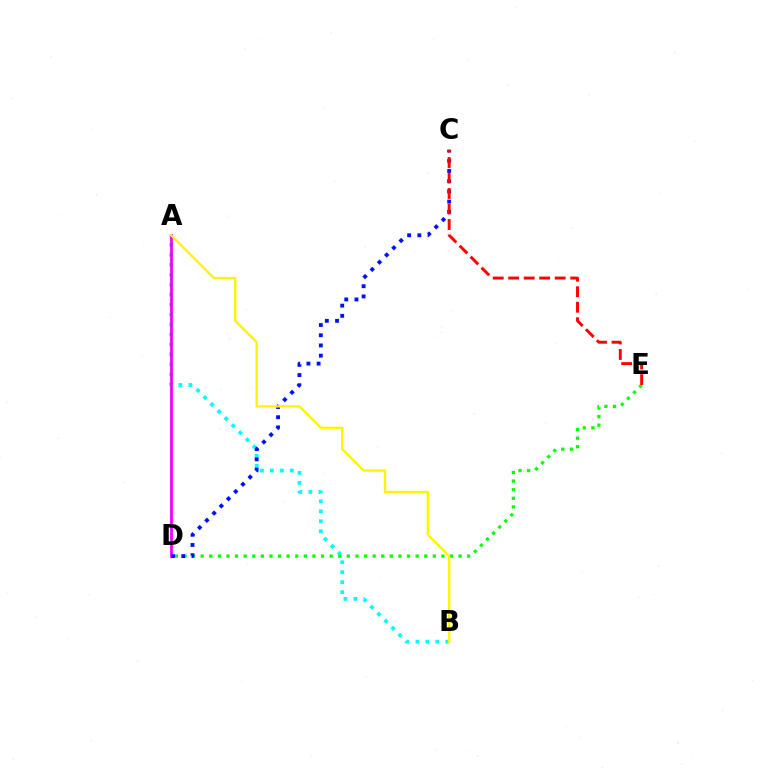{('A', 'B'): [{'color': '#00fff6', 'line_style': 'dotted', 'thickness': 2.71}, {'color': '#fcf500', 'line_style': 'solid', 'thickness': 1.67}], ('A', 'D'): [{'color': '#ee00ff', 'line_style': 'solid', 'thickness': 1.98}], ('D', 'E'): [{'color': '#08ff00', 'line_style': 'dotted', 'thickness': 2.34}], ('C', 'D'): [{'color': '#0010ff', 'line_style': 'dotted', 'thickness': 2.77}], ('C', 'E'): [{'color': '#ff0000', 'line_style': 'dashed', 'thickness': 2.11}]}